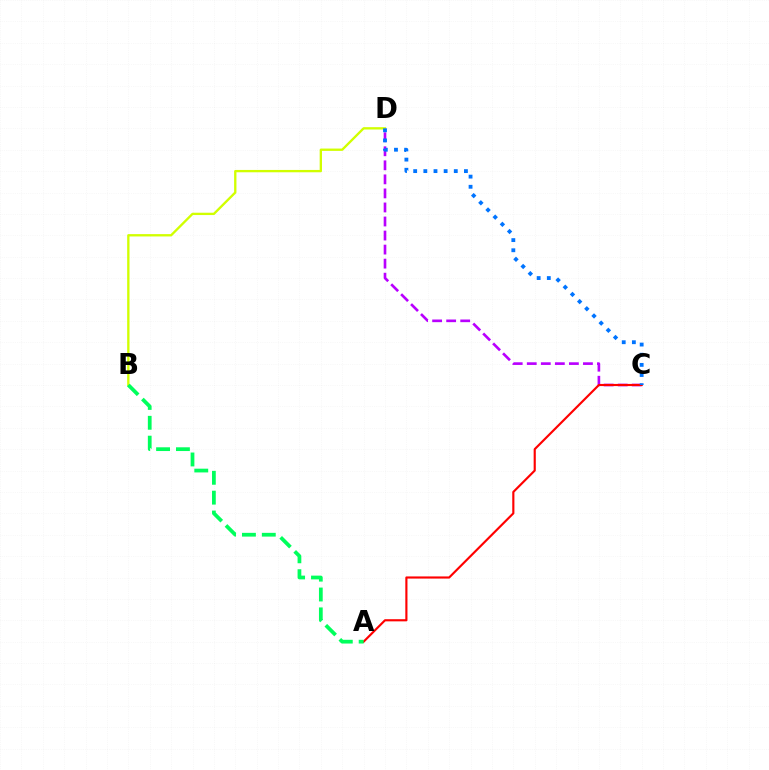{('C', 'D'): [{'color': '#b900ff', 'line_style': 'dashed', 'thickness': 1.91}, {'color': '#0074ff', 'line_style': 'dotted', 'thickness': 2.76}], ('B', 'D'): [{'color': '#d1ff00', 'line_style': 'solid', 'thickness': 1.68}], ('A', 'C'): [{'color': '#ff0000', 'line_style': 'solid', 'thickness': 1.55}], ('A', 'B'): [{'color': '#00ff5c', 'line_style': 'dashed', 'thickness': 2.7}]}